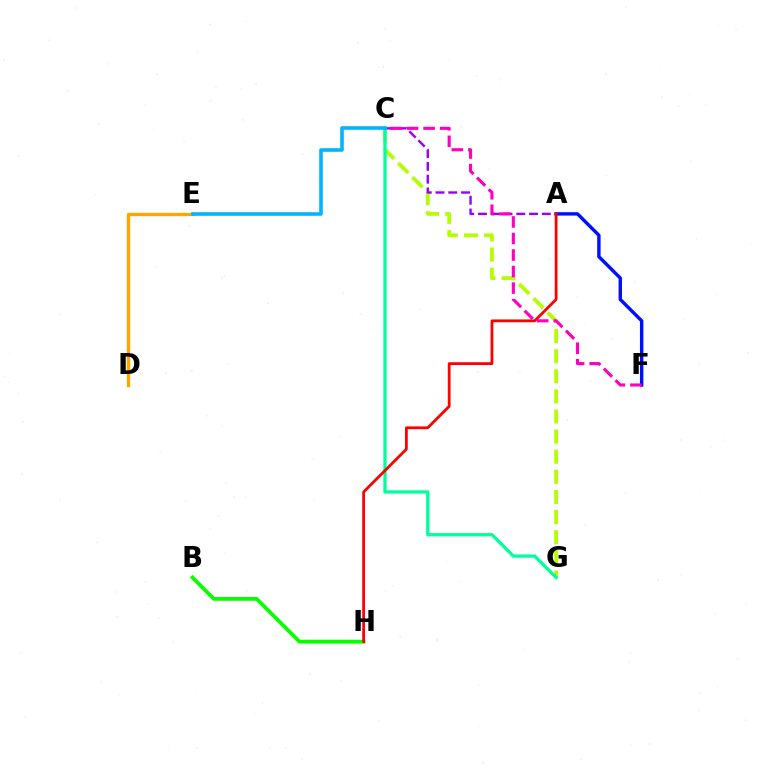{('A', 'F'): [{'color': '#0010ff', 'line_style': 'solid', 'thickness': 2.46}], ('B', 'H'): [{'color': '#08ff00', 'line_style': 'solid', 'thickness': 2.72}], ('C', 'G'): [{'color': '#b3ff00', 'line_style': 'dashed', 'thickness': 2.73}, {'color': '#00ff9d', 'line_style': 'solid', 'thickness': 2.37}], ('D', 'E'): [{'color': '#ffa500', 'line_style': 'solid', 'thickness': 2.41}], ('A', 'C'): [{'color': '#9b00ff', 'line_style': 'dashed', 'thickness': 1.74}], ('A', 'H'): [{'color': '#ff0000', 'line_style': 'solid', 'thickness': 2.0}], ('C', 'F'): [{'color': '#ff00bd', 'line_style': 'dashed', 'thickness': 2.25}], ('C', 'E'): [{'color': '#00b5ff', 'line_style': 'solid', 'thickness': 2.59}]}